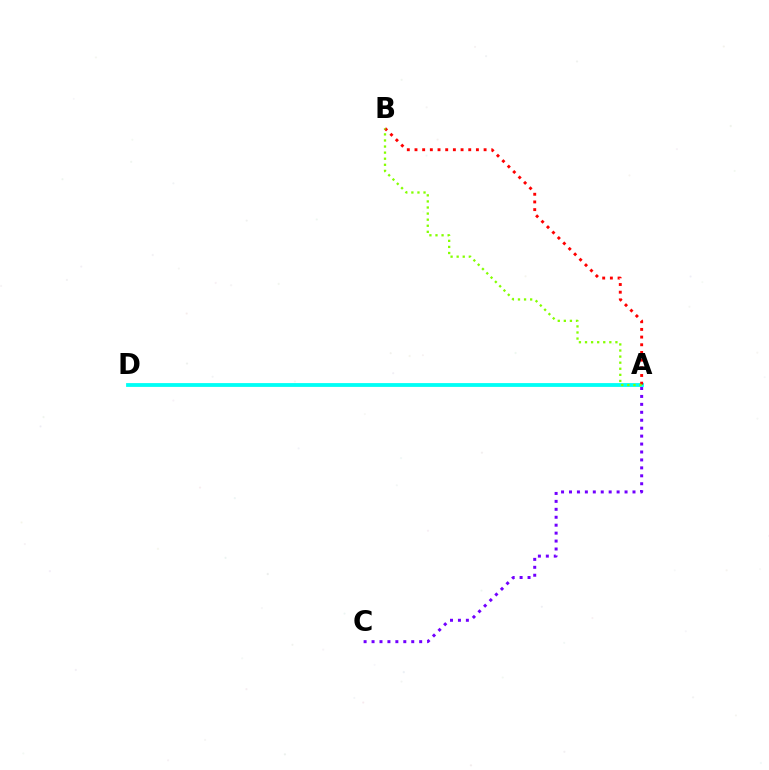{('A', 'D'): [{'color': '#00fff6', 'line_style': 'solid', 'thickness': 2.74}], ('A', 'B'): [{'color': '#ff0000', 'line_style': 'dotted', 'thickness': 2.09}, {'color': '#84ff00', 'line_style': 'dotted', 'thickness': 1.65}], ('A', 'C'): [{'color': '#7200ff', 'line_style': 'dotted', 'thickness': 2.16}]}